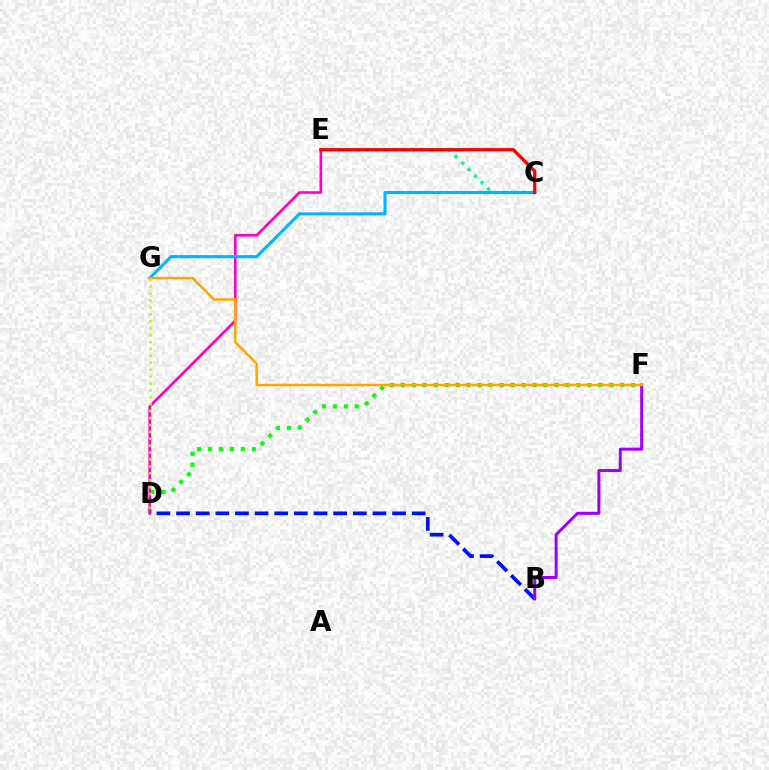{('B', 'D'): [{'color': '#0010ff', 'line_style': 'dashed', 'thickness': 2.67}], ('B', 'F'): [{'color': '#9b00ff', 'line_style': 'solid', 'thickness': 2.15}], ('D', 'F'): [{'color': '#08ff00', 'line_style': 'dotted', 'thickness': 2.98}], ('C', 'E'): [{'color': '#00ff9d', 'line_style': 'dotted', 'thickness': 2.49}, {'color': '#ff0000', 'line_style': 'solid', 'thickness': 2.32}], ('D', 'E'): [{'color': '#ff00bd', 'line_style': 'solid', 'thickness': 1.88}], ('C', 'G'): [{'color': '#00b5ff', 'line_style': 'solid', 'thickness': 2.21}], ('F', 'G'): [{'color': '#ffa500', 'line_style': 'solid', 'thickness': 1.77}], ('D', 'G'): [{'color': '#b3ff00', 'line_style': 'dotted', 'thickness': 1.88}]}